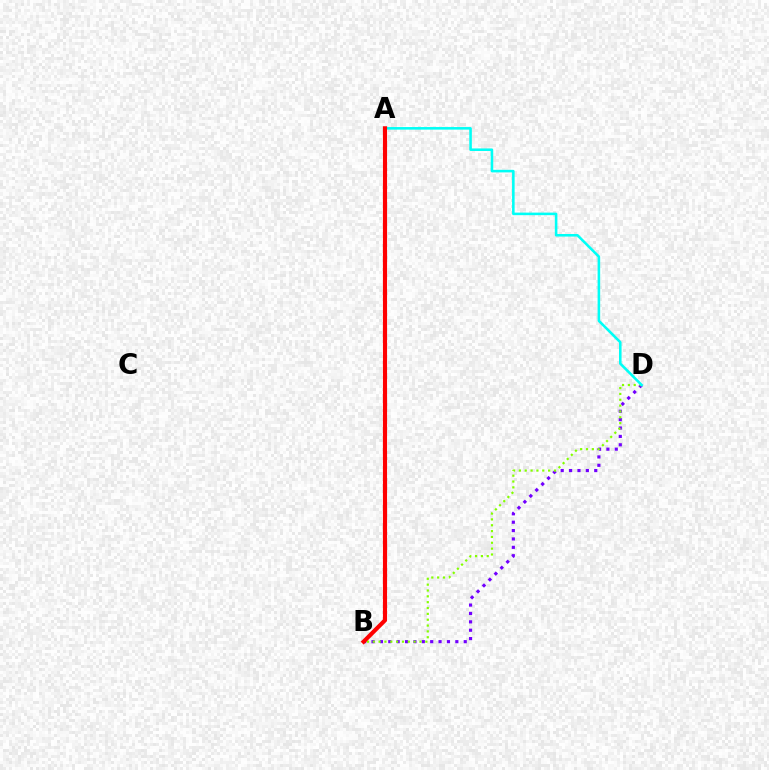{('B', 'D'): [{'color': '#7200ff', 'line_style': 'dotted', 'thickness': 2.28}, {'color': '#84ff00', 'line_style': 'dotted', 'thickness': 1.59}], ('A', 'D'): [{'color': '#00fff6', 'line_style': 'solid', 'thickness': 1.85}], ('A', 'B'): [{'color': '#ff0000', 'line_style': 'solid', 'thickness': 2.97}]}